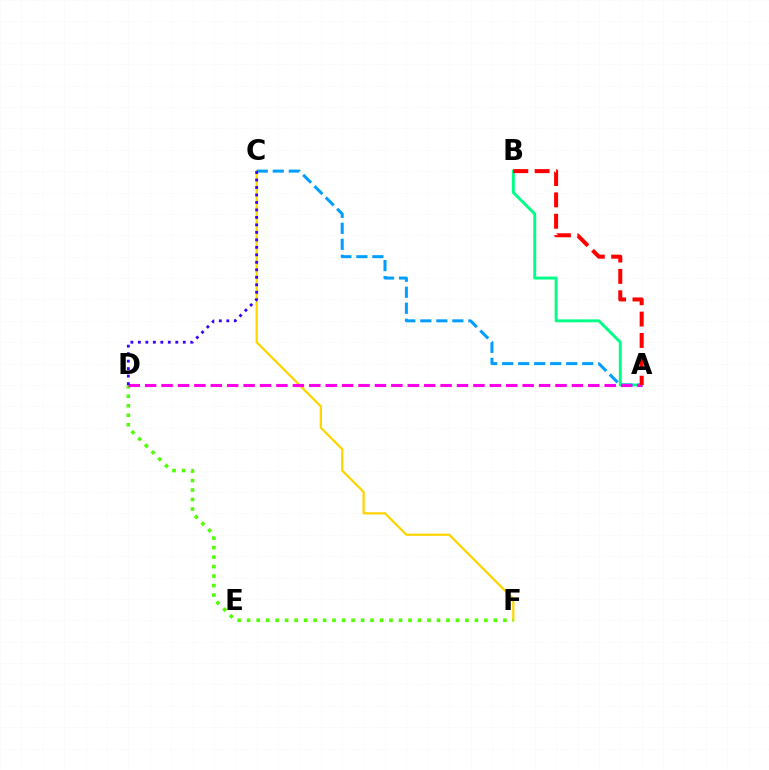{('A', 'B'): [{'color': '#00ff86', 'line_style': 'solid', 'thickness': 2.1}, {'color': '#ff0000', 'line_style': 'dashed', 'thickness': 2.9}], ('C', 'F'): [{'color': '#ffd500', 'line_style': 'solid', 'thickness': 1.62}], ('D', 'F'): [{'color': '#4fff00', 'line_style': 'dotted', 'thickness': 2.58}], ('A', 'C'): [{'color': '#009eff', 'line_style': 'dashed', 'thickness': 2.18}], ('A', 'D'): [{'color': '#ff00ed', 'line_style': 'dashed', 'thickness': 2.23}], ('C', 'D'): [{'color': '#3700ff', 'line_style': 'dotted', 'thickness': 2.03}]}